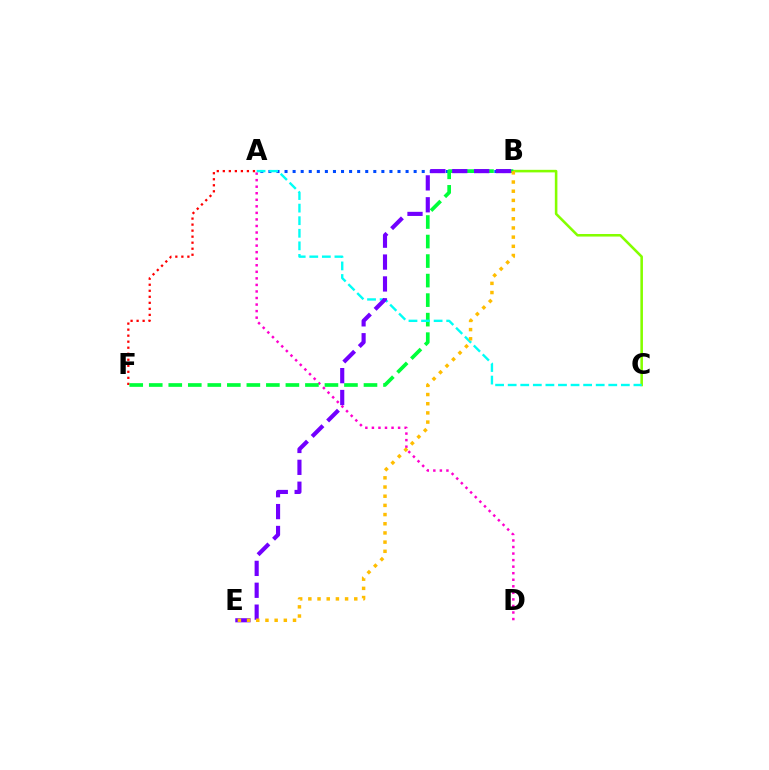{('A', 'F'): [{'color': '#ff0000', 'line_style': 'dotted', 'thickness': 1.64}], ('A', 'D'): [{'color': '#ff00cf', 'line_style': 'dotted', 'thickness': 1.78}], ('A', 'B'): [{'color': '#004bff', 'line_style': 'dotted', 'thickness': 2.19}], ('B', 'C'): [{'color': '#84ff00', 'line_style': 'solid', 'thickness': 1.85}], ('B', 'F'): [{'color': '#00ff39', 'line_style': 'dashed', 'thickness': 2.65}], ('A', 'C'): [{'color': '#00fff6', 'line_style': 'dashed', 'thickness': 1.71}], ('B', 'E'): [{'color': '#7200ff', 'line_style': 'dashed', 'thickness': 2.97}, {'color': '#ffbd00', 'line_style': 'dotted', 'thickness': 2.5}]}